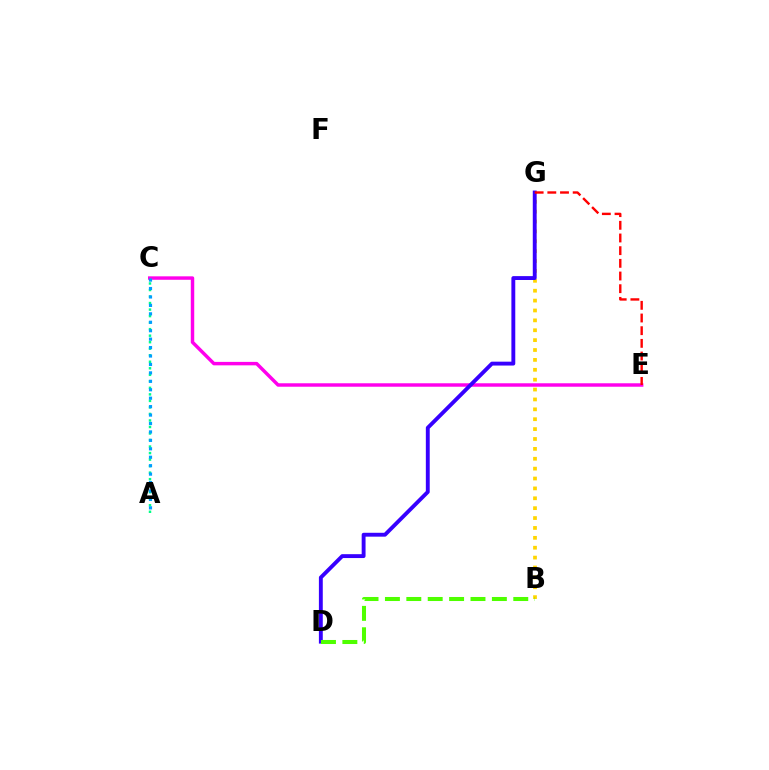{('B', 'G'): [{'color': '#ffd500', 'line_style': 'dotted', 'thickness': 2.69}], ('C', 'E'): [{'color': '#ff00ed', 'line_style': 'solid', 'thickness': 2.48}], ('D', 'G'): [{'color': '#3700ff', 'line_style': 'solid', 'thickness': 2.79}], ('B', 'D'): [{'color': '#4fff00', 'line_style': 'dashed', 'thickness': 2.91}], ('A', 'C'): [{'color': '#00ff86', 'line_style': 'dotted', 'thickness': 1.77}, {'color': '#009eff', 'line_style': 'dotted', 'thickness': 2.29}], ('E', 'G'): [{'color': '#ff0000', 'line_style': 'dashed', 'thickness': 1.72}]}